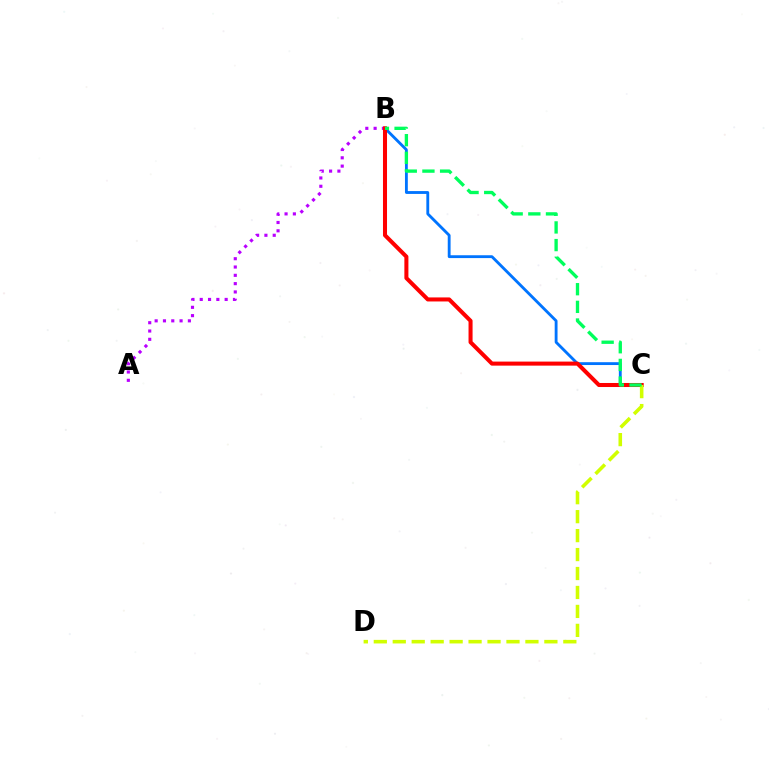{('B', 'C'): [{'color': '#0074ff', 'line_style': 'solid', 'thickness': 2.05}, {'color': '#ff0000', 'line_style': 'solid', 'thickness': 2.91}, {'color': '#00ff5c', 'line_style': 'dashed', 'thickness': 2.4}], ('A', 'B'): [{'color': '#b900ff', 'line_style': 'dotted', 'thickness': 2.26}], ('C', 'D'): [{'color': '#d1ff00', 'line_style': 'dashed', 'thickness': 2.57}]}